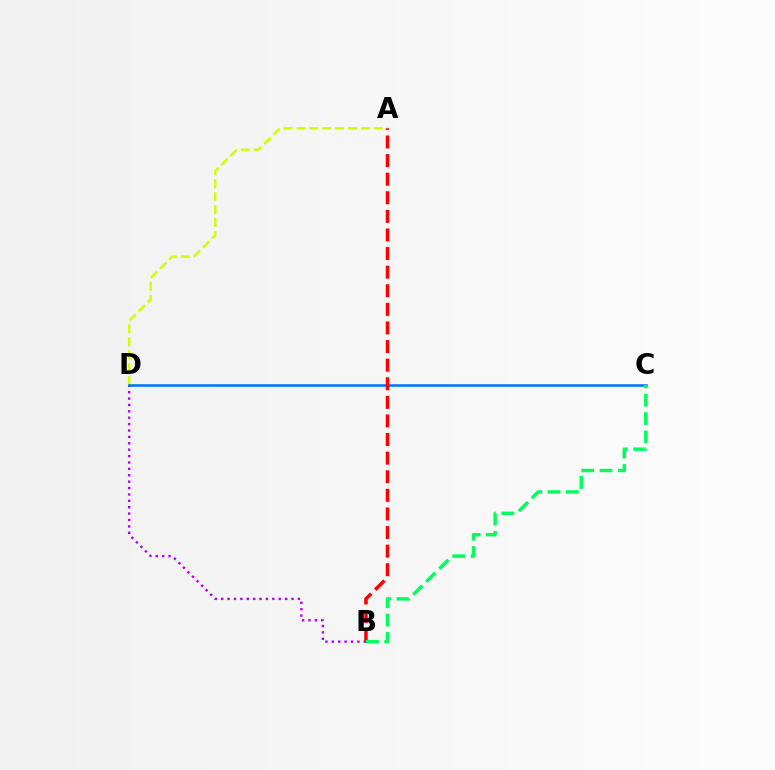{('B', 'D'): [{'color': '#b900ff', 'line_style': 'dotted', 'thickness': 1.74}], ('A', 'D'): [{'color': '#d1ff00', 'line_style': 'dashed', 'thickness': 1.75}], ('C', 'D'): [{'color': '#0074ff', 'line_style': 'solid', 'thickness': 1.84}], ('A', 'B'): [{'color': '#ff0000', 'line_style': 'dashed', 'thickness': 2.53}], ('B', 'C'): [{'color': '#00ff5c', 'line_style': 'dashed', 'thickness': 2.49}]}